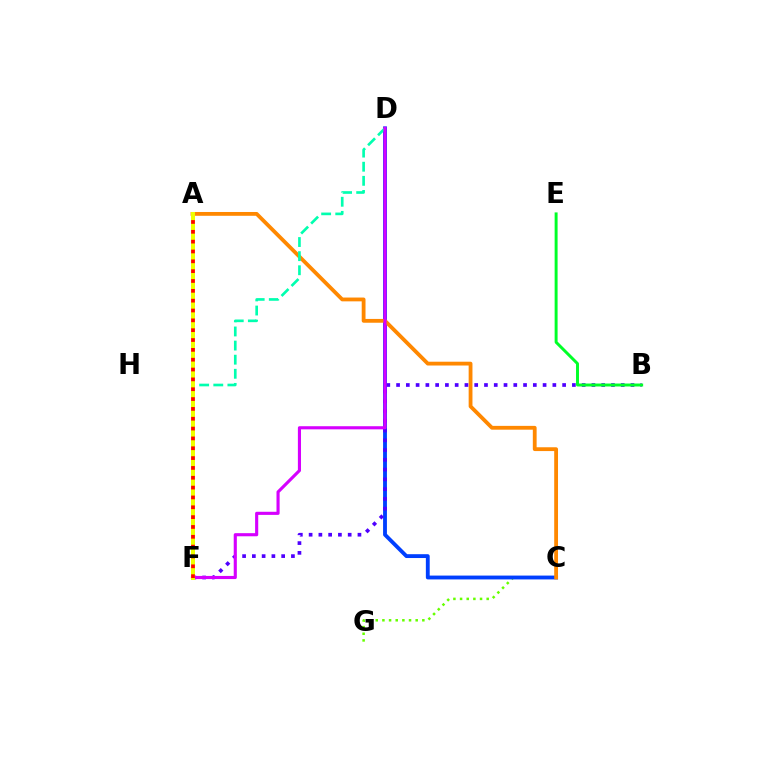{('C', 'G'): [{'color': '#66ff00', 'line_style': 'dotted', 'thickness': 1.81}], ('C', 'D'): [{'color': '#003fff', 'line_style': 'solid', 'thickness': 2.77}], ('A', 'C'): [{'color': '#ff8800', 'line_style': 'solid', 'thickness': 2.74}], ('A', 'F'): [{'color': '#00c7ff', 'line_style': 'dashed', 'thickness': 2.63}, {'color': '#ff00a0', 'line_style': 'dashed', 'thickness': 1.89}, {'color': '#eeff00', 'line_style': 'solid', 'thickness': 2.88}, {'color': '#ff0000', 'line_style': 'dotted', 'thickness': 2.67}], ('D', 'F'): [{'color': '#00ffaf', 'line_style': 'dashed', 'thickness': 1.92}, {'color': '#d600ff', 'line_style': 'solid', 'thickness': 2.25}], ('B', 'F'): [{'color': '#4f00ff', 'line_style': 'dotted', 'thickness': 2.65}], ('B', 'E'): [{'color': '#00ff27', 'line_style': 'solid', 'thickness': 2.13}]}